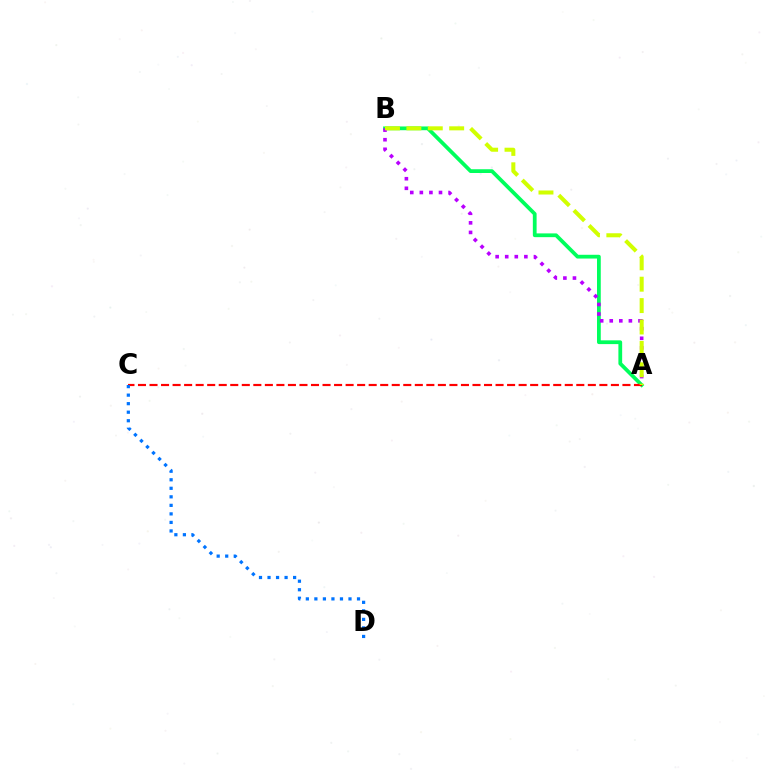{('A', 'B'): [{'color': '#00ff5c', 'line_style': 'solid', 'thickness': 2.71}, {'color': '#b900ff', 'line_style': 'dotted', 'thickness': 2.6}, {'color': '#d1ff00', 'line_style': 'dashed', 'thickness': 2.91}], ('A', 'C'): [{'color': '#ff0000', 'line_style': 'dashed', 'thickness': 1.57}], ('C', 'D'): [{'color': '#0074ff', 'line_style': 'dotted', 'thickness': 2.32}]}